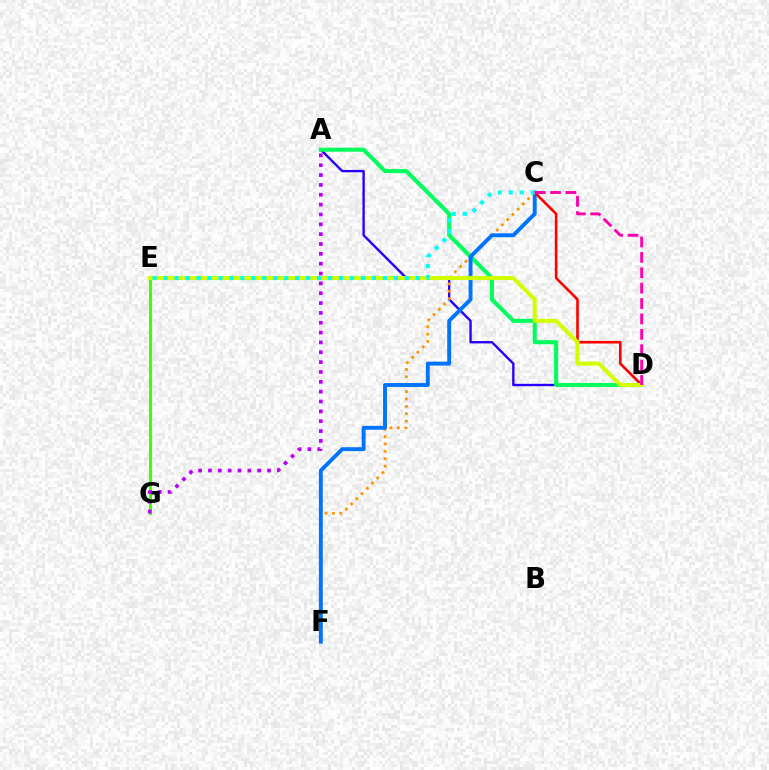{('A', 'D'): [{'color': '#2500ff', 'line_style': 'solid', 'thickness': 1.7}, {'color': '#00ff5c', 'line_style': 'solid', 'thickness': 2.92}], ('E', 'G'): [{'color': '#3dff00', 'line_style': 'solid', 'thickness': 2.13}], ('C', 'F'): [{'color': '#ff9400', 'line_style': 'dotted', 'thickness': 2.0}, {'color': '#0074ff', 'line_style': 'solid', 'thickness': 2.81}], ('A', 'G'): [{'color': '#b900ff', 'line_style': 'dotted', 'thickness': 2.68}], ('C', 'D'): [{'color': '#ff0000', 'line_style': 'solid', 'thickness': 1.88}, {'color': '#ff00ac', 'line_style': 'dashed', 'thickness': 2.09}], ('D', 'E'): [{'color': '#d1ff00', 'line_style': 'solid', 'thickness': 2.89}], ('C', 'E'): [{'color': '#00fff6', 'line_style': 'dotted', 'thickness': 2.98}]}